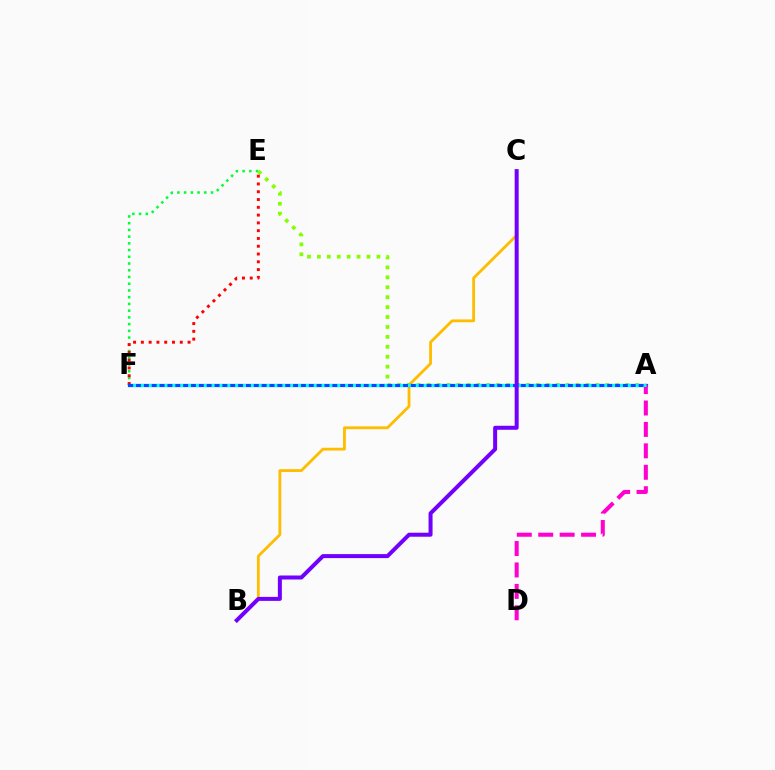{('B', 'C'): [{'color': '#ffbd00', 'line_style': 'solid', 'thickness': 2.03}, {'color': '#7200ff', 'line_style': 'solid', 'thickness': 2.88}], ('E', 'F'): [{'color': '#00ff39', 'line_style': 'dotted', 'thickness': 1.83}, {'color': '#ff0000', 'line_style': 'dotted', 'thickness': 2.12}], ('A', 'E'): [{'color': '#84ff00', 'line_style': 'dotted', 'thickness': 2.7}], ('A', 'F'): [{'color': '#004bff', 'line_style': 'solid', 'thickness': 2.31}, {'color': '#00fff6', 'line_style': 'dotted', 'thickness': 2.13}], ('A', 'D'): [{'color': '#ff00cf', 'line_style': 'dashed', 'thickness': 2.91}]}